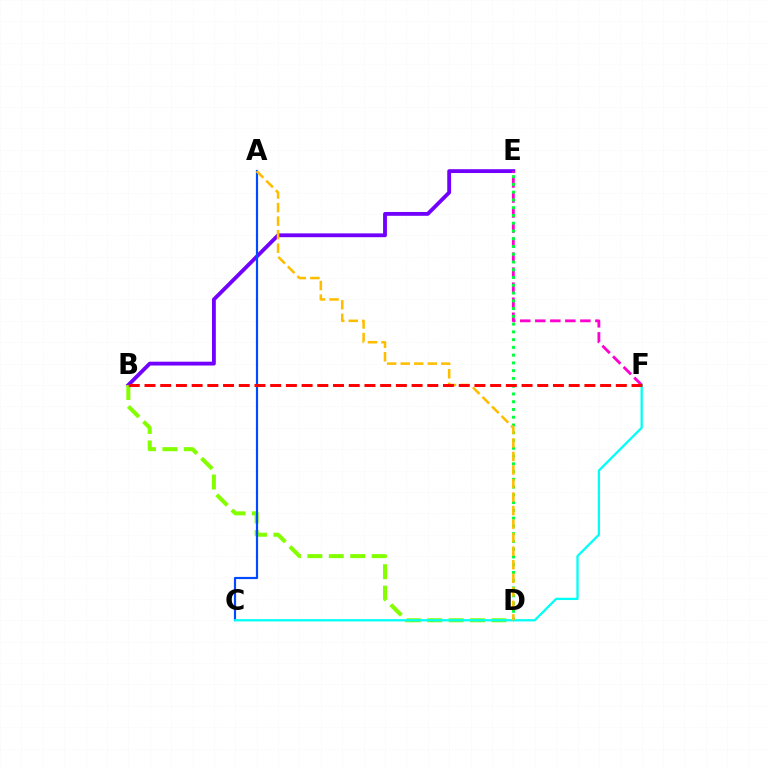{('B', 'E'): [{'color': '#7200ff', 'line_style': 'solid', 'thickness': 2.76}], ('B', 'D'): [{'color': '#84ff00', 'line_style': 'dashed', 'thickness': 2.91}], ('A', 'C'): [{'color': '#004bff', 'line_style': 'solid', 'thickness': 1.58}], ('E', 'F'): [{'color': '#ff00cf', 'line_style': 'dashed', 'thickness': 2.04}], ('D', 'E'): [{'color': '#00ff39', 'line_style': 'dotted', 'thickness': 2.11}], ('C', 'F'): [{'color': '#00fff6', 'line_style': 'solid', 'thickness': 1.65}], ('A', 'D'): [{'color': '#ffbd00', 'line_style': 'dashed', 'thickness': 1.84}], ('B', 'F'): [{'color': '#ff0000', 'line_style': 'dashed', 'thickness': 2.13}]}